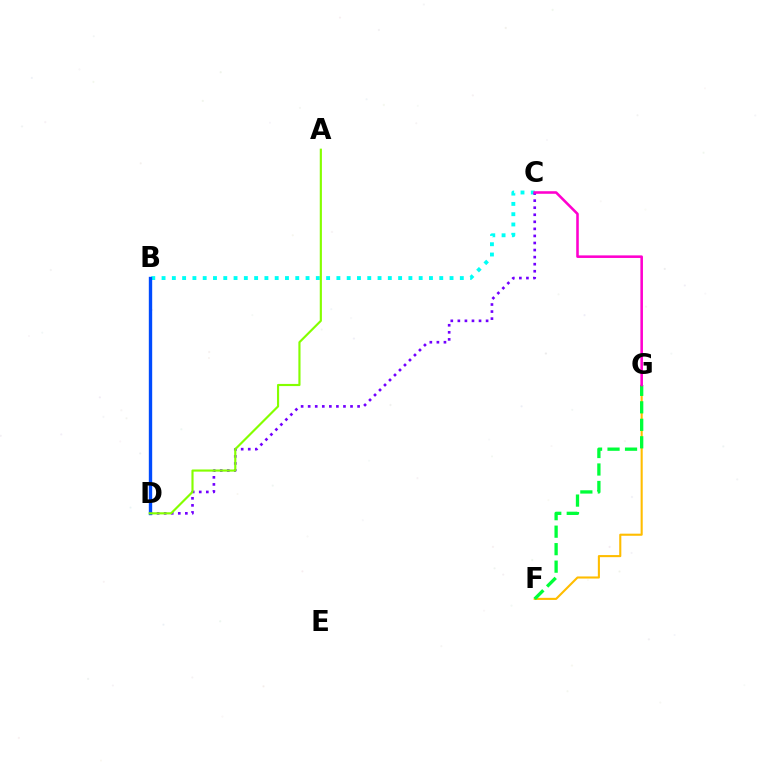{('B', 'C'): [{'color': '#00fff6', 'line_style': 'dotted', 'thickness': 2.79}], ('F', 'G'): [{'color': '#ffbd00', 'line_style': 'solid', 'thickness': 1.51}, {'color': '#00ff39', 'line_style': 'dashed', 'thickness': 2.38}], ('B', 'D'): [{'color': '#ff0000', 'line_style': 'dotted', 'thickness': 2.09}, {'color': '#004bff', 'line_style': 'solid', 'thickness': 2.42}], ('C', 'D'): [{'color': '#7200ff', 'line_style': 'dotted', 'thickness': 1.92}], ('C', 'G'): [{'color': '#ff00cf', 'line_style': 'solid', 'thickness': 1.85}], ('A', 'D'): [{'color': '#84ff00', 'line_style': 'solid', 'thickness': 1.55}]}